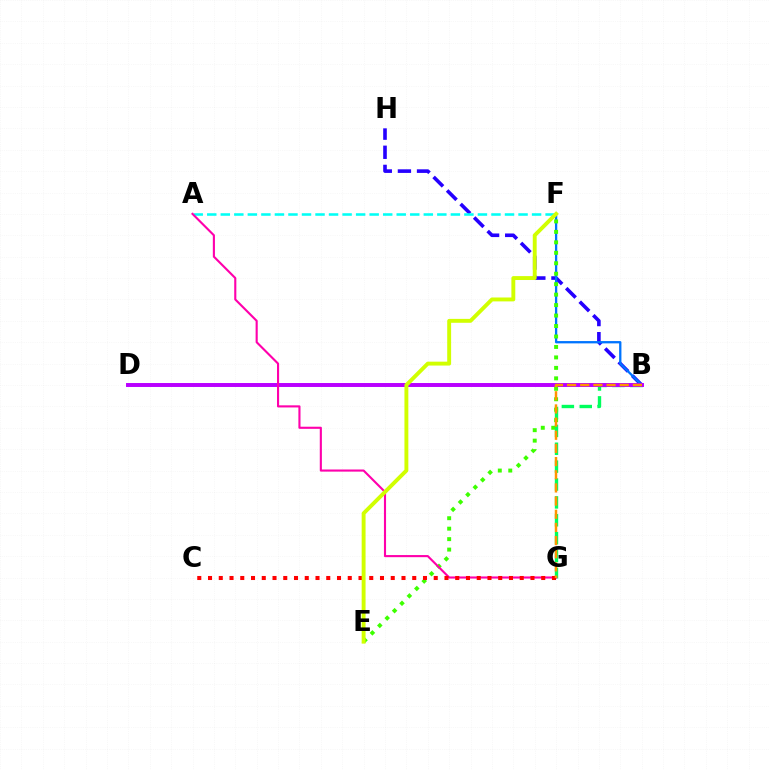{('B', 'H'): [{'color': '#2500ff', 'line_style': 'dashed', 'thickness': 2.6}], ('B', 'F'): [{'color': '#0074ff', 'line_style': 'solid', 'thickness': 1.66}], ('A', 'F'): [{'color': '#00fff6', 'line_style': 'dashed', 'thickness': 1.84}], ('B', 'G'): [{'color': '#00ff5c', 'line_style': 'dashed', 'thickness': 2.43}, {'color': '#ff9400', 'line_style': 'dashed', 'thickness': 1.79}], ('B', 'D'): [{'color': '#b900ff', 'line_style': 'solid', 'thickness': 2.84}], ('E', 'F'): [{'color': '#3dff00', 'line_style': 'dotted', 'thickness': 2.84}, {'color': '#d1ff00', 'line_style': 'solid', 'thickness': 2.81}], ('A', 'G'): [{'color': '#ff00ac', 'line_style': 'solid', 'thickness': 1.53}], ('C', 'G'): [{'color': '#ff0000', 'line_style': 'dotted', 'thickness': 2.92}]}